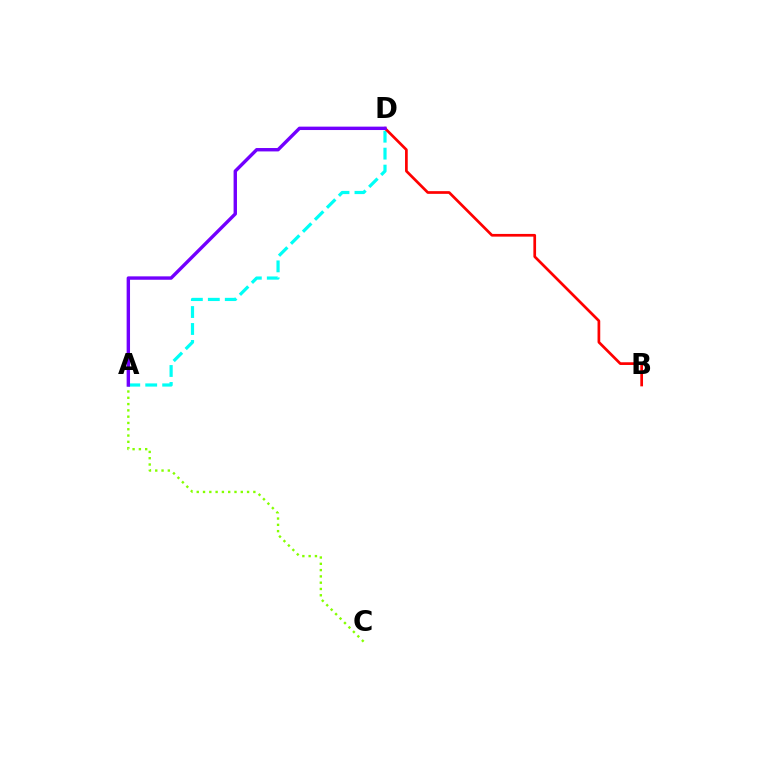{('A', 'C'): [{'color': '#84ff00', 'line_style': 'dotted', 'thickness': 1.71}], ('A', 'D'): [{'color': '#00fff6', 'line_style': 'dashed', 'thickness': 2.3}, {'color': '#7200ff', 'line_style': 'solid', 'thickness': 2.44}], ('B', 'D'): [{'color': '#ff0000', 'line_style': 'solid', 'thickness': 1.95}]}